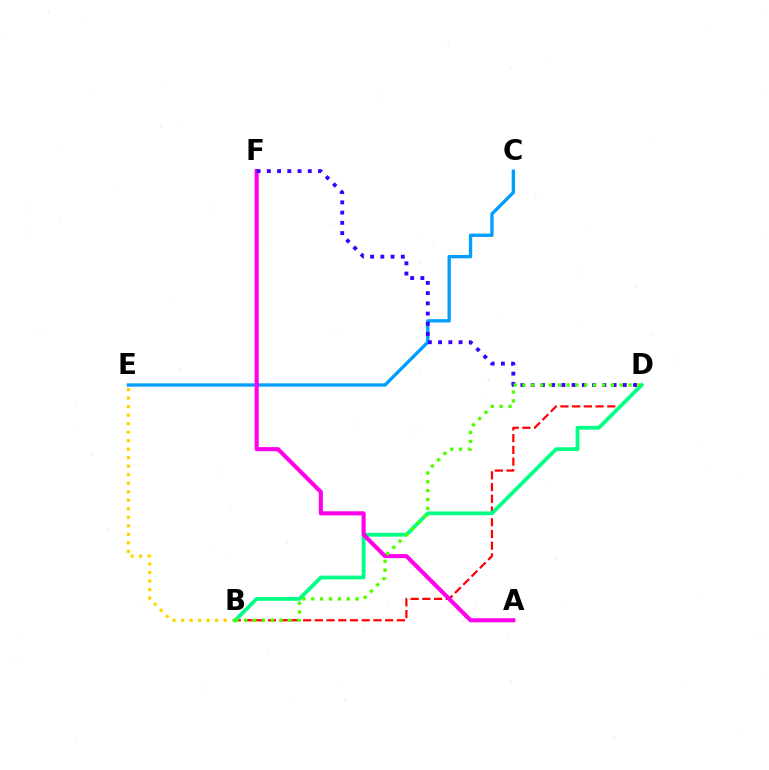{('C', 'E'): [{'color': '#009eff', 'line_style': 'solid', 'thickness': 2.39}], ('B', 'E'): [{'color': '#ffd500', 'line_style': 'dotted', 'thickness': 2.31}], ('B', 'D'): [{'color': '#ff0000', 'line_style': 'dashed', 'thickness': 1.59}, {'color': '#00ff86', 'line_style': 'solid', 'thickness': 2.73}, {'color': '#4fff00', 'line_style': 'dotted', 'thickness': 2.4}], ('A', 'F'): [{'color': '#ff00ed', 'line_style': 'solid', 'thickness': 2.95}], ('D', 'F'): [{'color': '#3700ff', 'line_style': 'dotted', 'thickness': 2.78}]}